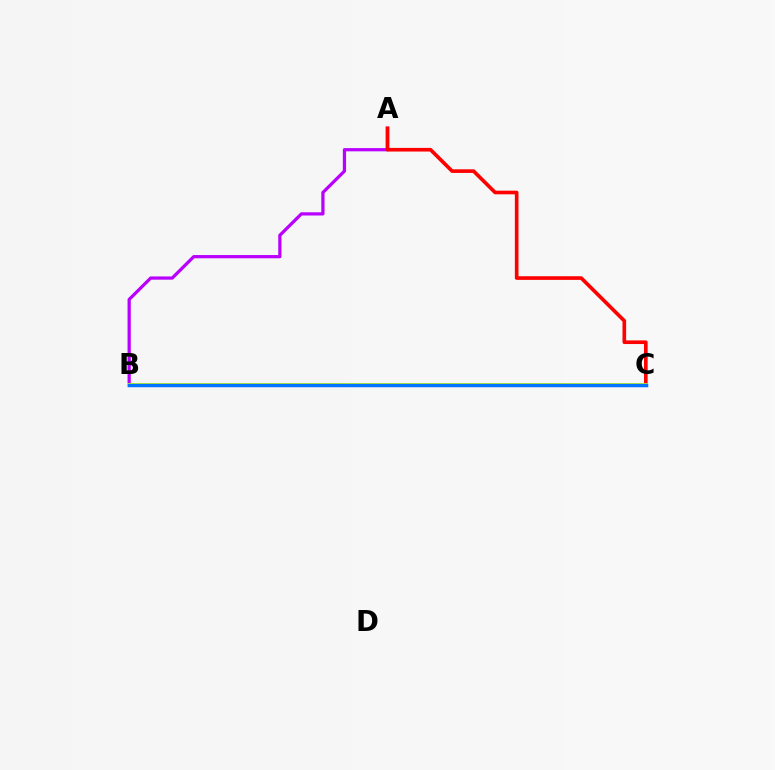{('B', 'C'): [{'color': '#00ff5c', 'line_style': 'dotted', 'thickness': 1.72}, {'color': '#d1ff00', 'line_style': 'solid', 'thickness': 2.79}, {'color': '#0074ff', 'line_style': 'solid', 'thickness': 2.52}], ('A', 'B'): [{'color': '#b900ff', 'line_style': 'solid', 'thickness': 2.33}], ('A', 'C'): [{'color': '#ff0000', 'line_style': 'solid', 'thickness': 2.62}]}